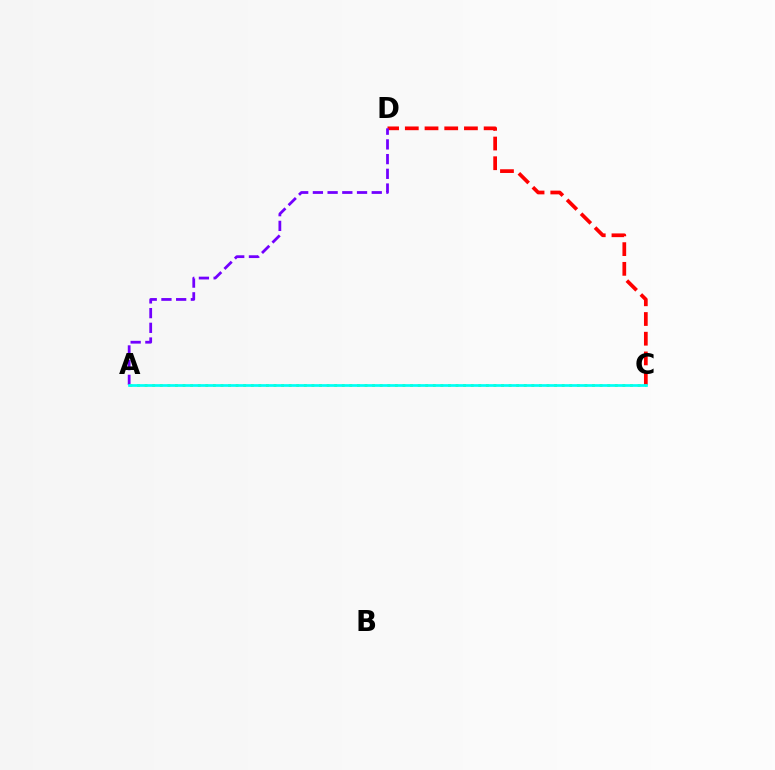{('C', 'D'): [{'color': '#ff0000', 'line_style': 'dashed', 'thickness': 2.68}], ('A', 'D'): [{'color': '#7200ff', 'line_style': 'dashed', 'thickness': 2.0}], ('A', 'C'): [{'color': '#84ff00', 'line_style': 'dotted', 'thickness': 2.06}, {'color': '#00fff6', 'line_style': 'solid', 'thickness': 1.95}]}